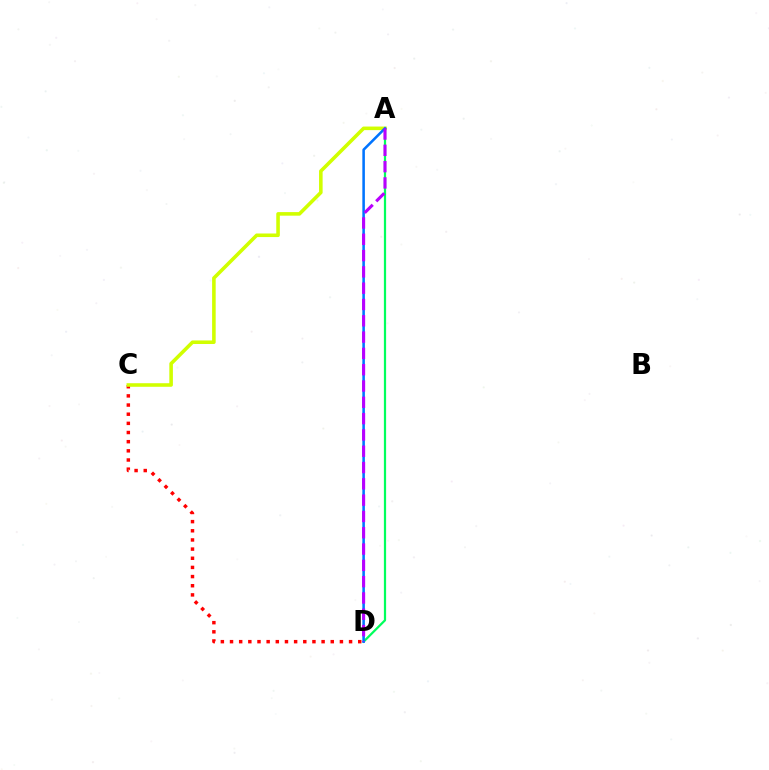{('A', 'D'): [{'color': '#00ff5c', 'line_style': 'solid', 'thickness': 1.6}, {'color': '#0074ff', 'line_style': 'solid', 'thickness': 1.84}, {'color': '#b900ff', 'line_style': 'dashed', 'thickness': 2.21}], ('C', 'D'): [{'color': '#ff0000', 'line_style': 'dotted', 'thickness': 2.49}], ('A', 'C'): [{'color': '#d1ff00', 'line_style': 'solid', 'thickness': 2.57}]}